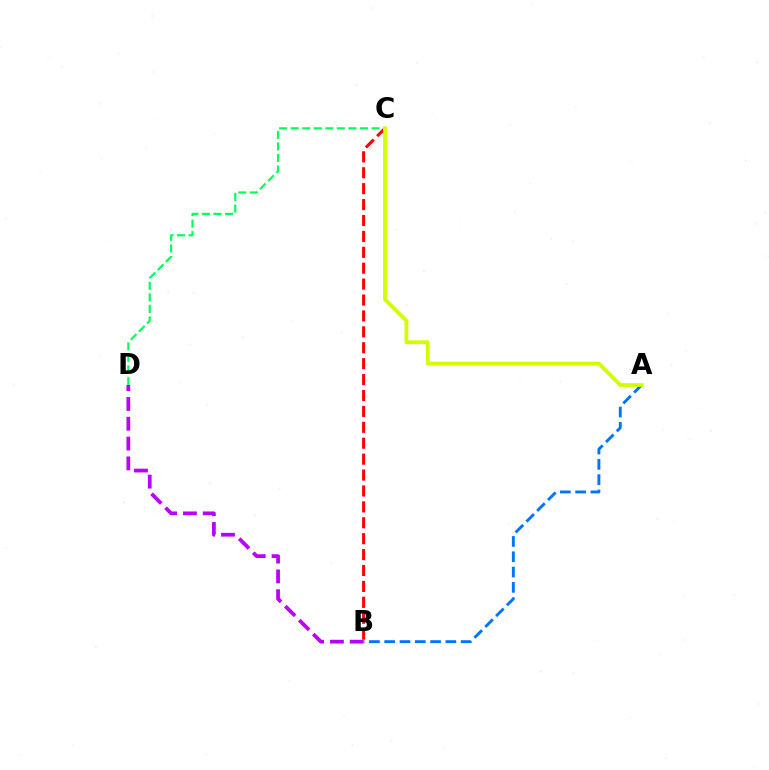{('A', 'B'): [{'color': '#0074ff', 'line_style': 'dashed', 'thickness': 2.08}], ('B', 'C'): [{'color': '#ff0000', 'line_style': 'dashed', 'thickness': 2.16}], ('B', 'D'): [{'color': '#b900ff', 'line_style': 'dashed', 'thickness': 2.69}], ('C', 'D'): [{'color': '#00ff5c', 'line_style': 'dashed', 'thickness': 1.57}], ('A', 'C'): [{'color': '#d1ff00', 'line_style': 'solid', 'thickness': 2.75}]}